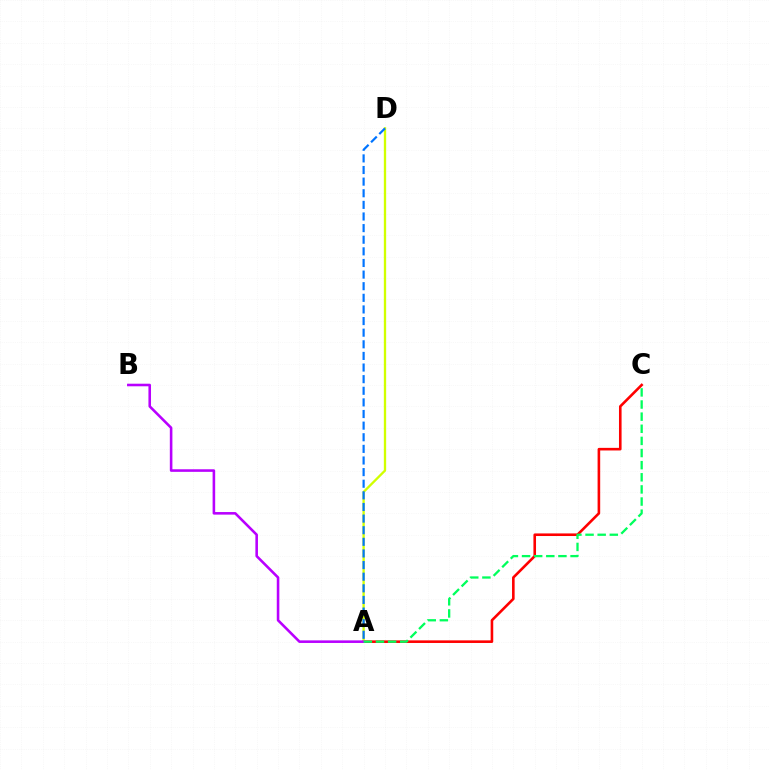{('A', 'C'): [{'color': '#ff0000', 'line_style': 'solid', 'thickness': 1.87}, {'color': '#00ff5c', 'line_style': 'dashed', 'thickness': 1.65}], ('A', 'D'): [{'color': '#d1ff00', 'line_style': 'solid', 'thickness': 1.67}, {'color': '#0074ff', 'line_style': 'dashed', 'thickness': 1.58}], ('A', 'B'): [{'color': '#b900ff', 'line_style': 'solid', 'thickness': 1.86}]}